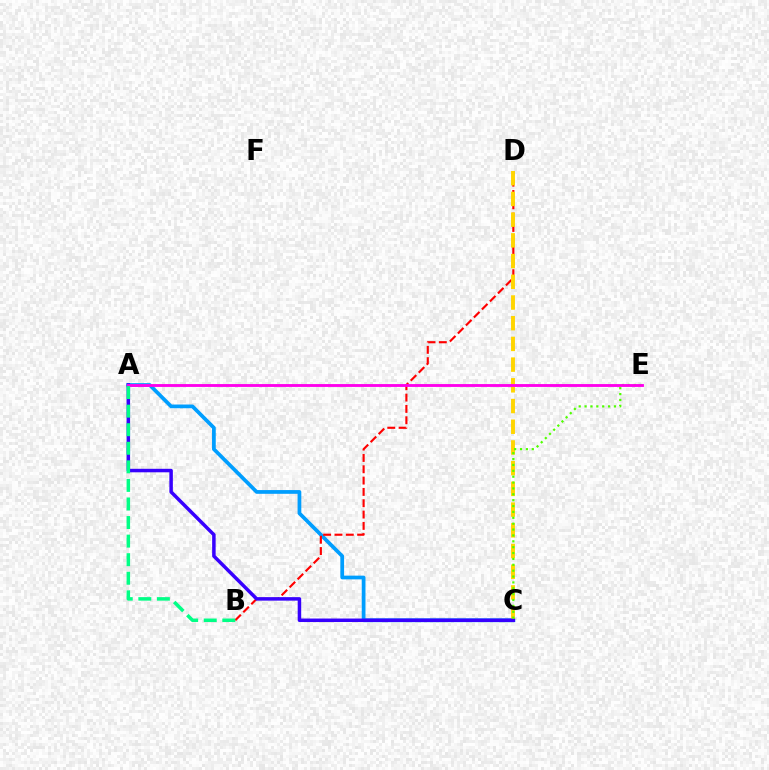{('A', 'C'): [{'color': '#009eff', 'line_style': 'solid', 'thickness': 2.68}, {'color': '#3700ff', 'line_style': 'solid', 'thickness': 2.52}], ('B', 'D'): [{'color': '#ff0000', 'line_style': 'dashed', 'thickness': 1.54}], ('C', 'D'): [{'color': '#ffd500', 'line_style': 'dashed', 'thickness': 2.81}], ('C', 'E'): [{'color': '#4fff00', 'line_style': 'dotted', 'thickness': 1.6}], ('A', 'E'): [{'color': '#ff00ed', 'line_style': 'solid', 'thickness': 2.06}], ('A', 'B'): [{'color': '#00ff86', 'line_style': 'dashed', 'thickness': 2.52}]}